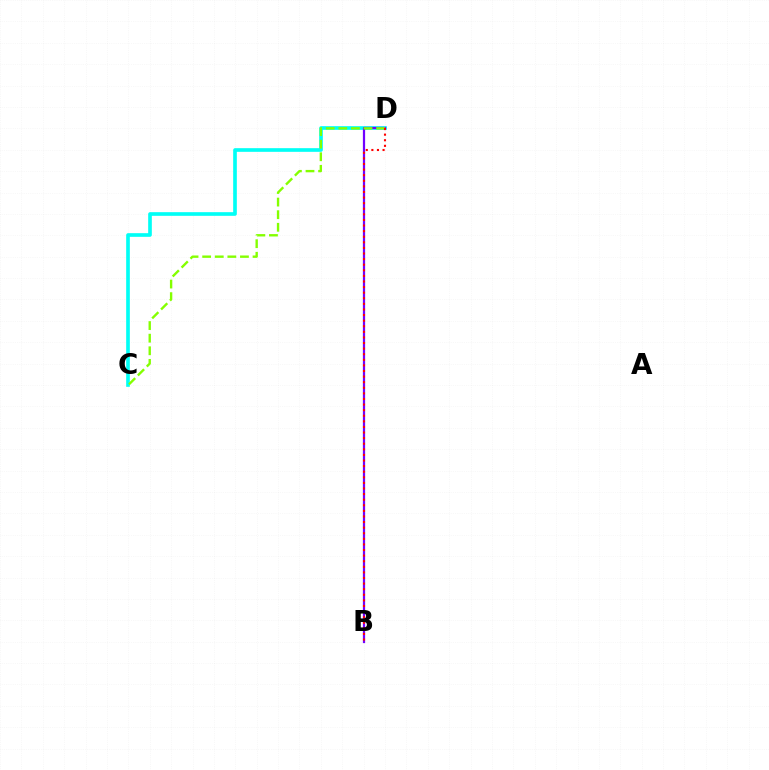{('C', 'D'): [{'color': '#00fff6', 'line_style': 'solid', 'thickness': 2.63}, {'color': '#84ff00', 'line_style': 'dashed', 'thickness': 1.71}], ('B', 'D'): [{'color': '#7200ff', 'line_style': 'solid', 'thickness': 1.6}, {'color': '#ff0000', 'line_style': 'dotted', 'thickness': 1.52}]}